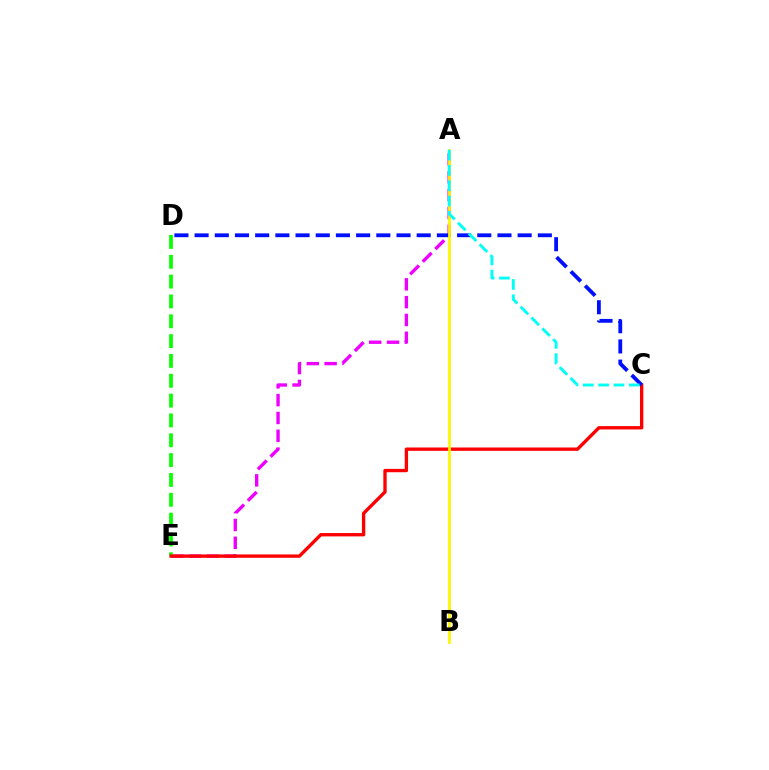{('A', 'E'): [{'color': '#ee00ff', 'line_style': 'dashed', 'thickness': 2.42}], ('D', 'E'): [{'color': '#08ff00', 'line_style': 'dashed', 'thickness': 2.69}], ('C', 'E'): [{'color': '#ff0000', 'line_style': 'solid', 'thickness': 2.41}], ('C', 'D'): [{'color': '#0010ff', 'line_style': 'dashed', 'thickness': 2.74}], ('A', 'B'): [{'color': '#fcf500', 'line_style': 'solid', 'thickness': 1.97}], ('A', 'C'): [{'color': '#00fff6', 'line_style': 'dashed', 'thickness': 2.08}]}